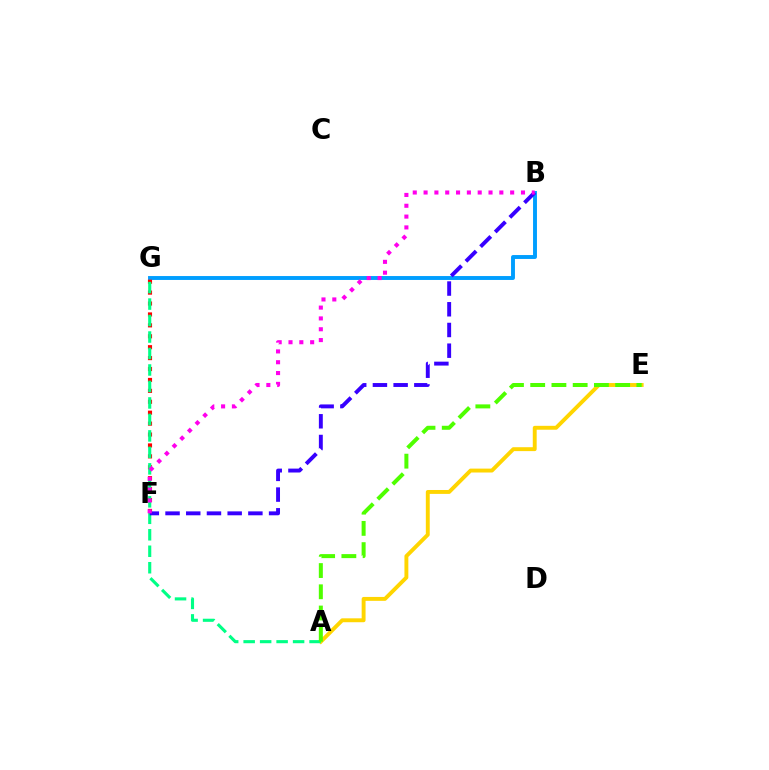{('B', 'G'): [{'color': '#009eff', 'line_style': 'solid', 'thickness': 2.81}], ('F', 'G'): [{'color': '#ff0000', 'line_style': 'dotted', 'thickness': 2.97}], ('A', 'E'): [{'color': '#ffd500', 'line_style': 'solid', 'thickness': 2.81}, {'color': '#4fff00', 'line_style': 'dashed', 'thickness': 2.88}], ('A', 'G'): [{'color': '#00ff86', 'line_style': 'dashed', 'thickness': 2.24}], ('B', 'F'): [{'color': '#3700ff', 'line_style': 'dashed', 'thickness': 2.81}, {'color': '#ff00ed', 'line_style': 'dotted', 'thickness': 2.94}]}